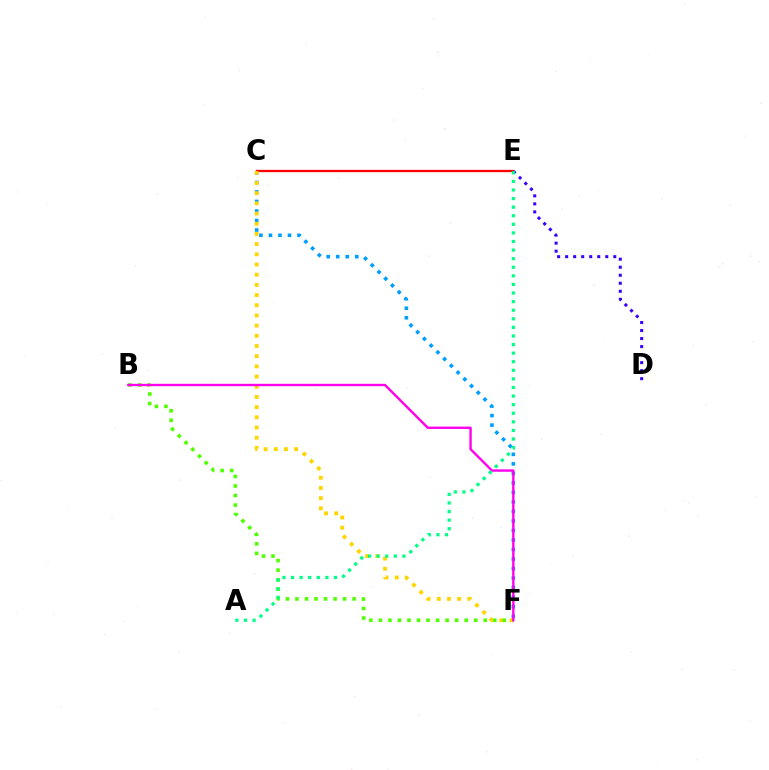{('C', 'F'): [{'color': '#009eff', 'line_style': 'dotted', 'thickness': 2.59}, {'color': '#ffd500', 'line_style': 'dotted', 'thickness': 2.77}], ('C', 'E'): [{'color': '#ff0000', 'line_style': 'solid', 'thickness': 1.66}], ('D', 'E'): [{'color': '#3700ff', 'line_style': 'dotted', 'thickness': 2.18}], ('B', 'F'): [{'color': '#4fff00', 'line_style': 'dotted', 'thickness': 2.59}, {'color': '#ff00ed', 'line_style': 'solid', 'thickness': 1.71}], ('A', 'E'): [{'color': '#00ff86', 'line_style': 'dotted', 'thickness': 2.33}]}